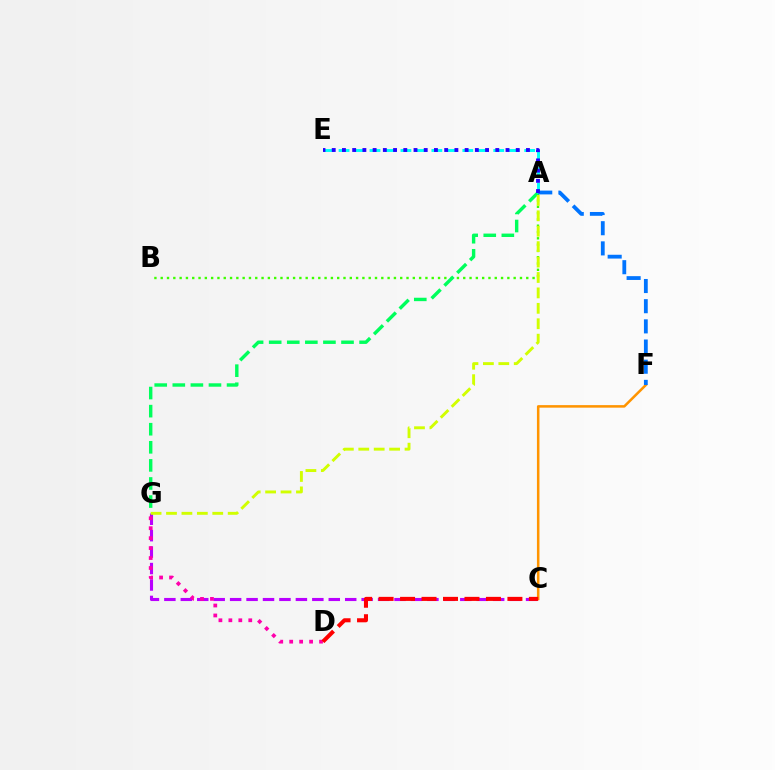{('C', 'F'): [{'color': '#ff9400', 'line_style': 'solid', 'thickness': 1.82}], ('C', 'G'): [{'color': '#b900ff', 'line_style': 'dashed', 'thickness': 2.23}], ('A', 'B'): [{'color': '#3dff00', 'line_style': 'dotted', 'thickness': 1.71}], ('A', 'G'): [{'color': '#00ff5c', 'line_style': 'dashed', 'thickness': 2.46}, {'color': '#d1ff00', 'line_style': 'dashed', 'thickness': 2.09}], ('A', 'E'): [{'color': '#00fff6', 'line_style': 'dashed', 'thickness': 2.1}, {'color': '#2500ff', 'line_style': 'dotted', 'thickness': 2.78}], ('A', 'F'): [{'color': '#0074ff', 'line_style': 'dashed', 'thickness': 2.74}], ('D', 'G'): [{'color': '#ff00ac', 'line_style': 'dotted', 'thickness': 2.7}], ('C', 'D'): [{'color': '#ff0000', 'line_style': 'dashed', 'thickness': 2.92}]}